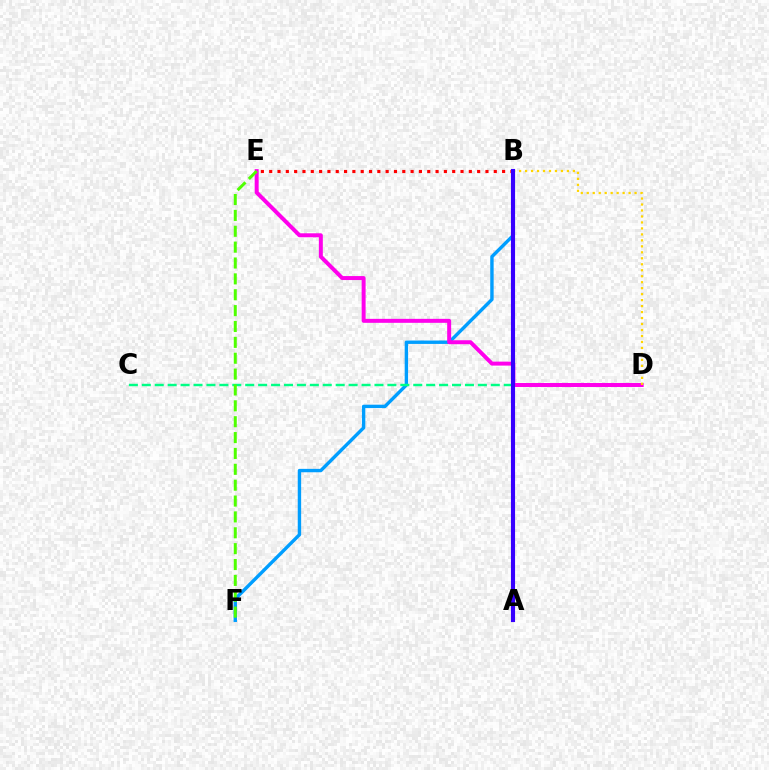{('B', 'F'): [{'color': '#009eff', 'line_style': 'solid', 'thickness': 2.44}], ('C', 'D'): [{'color': '#00ff86', 'line_style': 'dashed', 'thickness': 1.76}], ('D', 'E'): [{'color': '#ff00ed', 'line_style': 'solid', 'thickness': 2.86}], ('E', 'F'): [{'color': '#4fff00', 'line_style': 'dashed', 'thickness': 2.16}], ('B', 'D'): [{'color': '#ffd500', 'line_style': 'dotted', 'thickness': 1.62}], ('B', 'E'): [{'color': '#ff0000', 'line_style': 'dotted', 'thickness': 2.26}], ('A', 'B'): [{'color': '#3700ff', 'line_style': 'solid', 'thickness': 2.96}]}